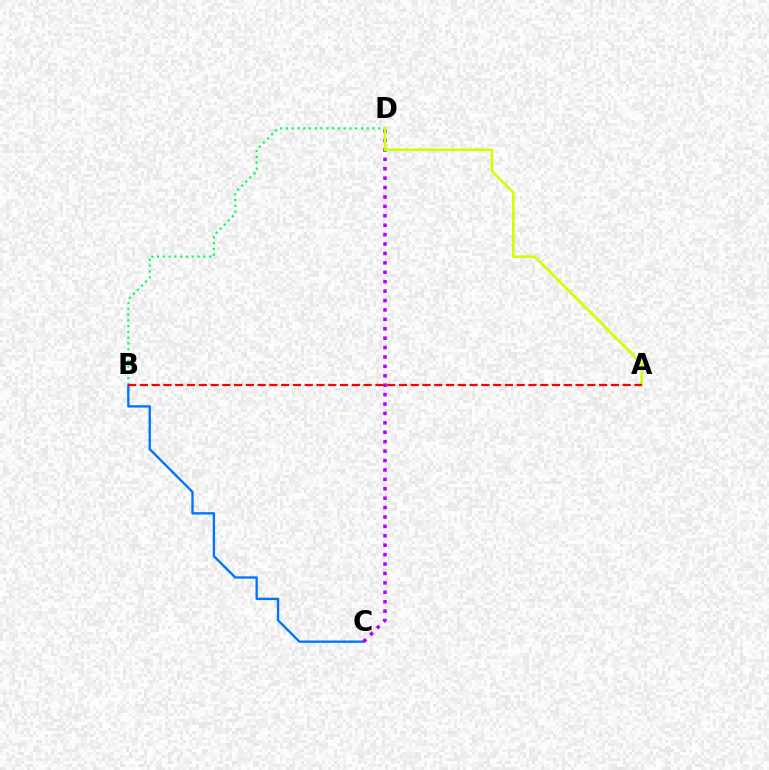{('B', 'C'): [{'color': '#0074ff', 'line_style': 'solid', 'thickness': 1.69}], ('B', 'D'): [{'color': '#00ff5c', 'line_style': 'dotted', 'thickness': 1.57}], ('C', 'D'): [{'color': '#b900ff', 'line_style': 'dotted', 'thickness': 2.56}], ('A', 'D'): [{'color': '#d1ff00', 'line_style': 'solid', 'thickness': 1.85}], ('A', 'B'): [{'color': '#ff0000', 'line_style': 'dashed', 'thickness': 1.6}]}